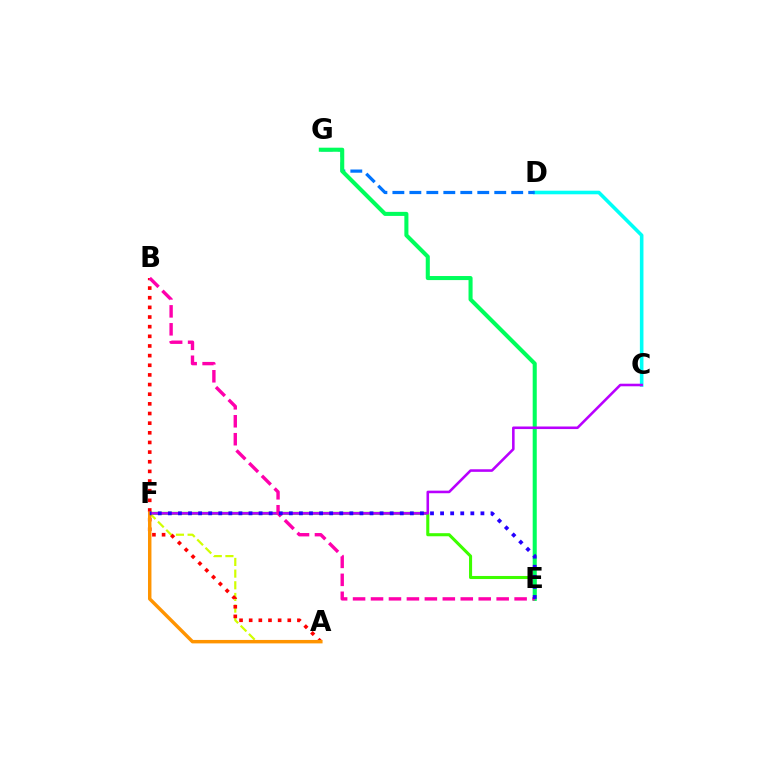{('E', 'F'): [{'color': '#3dff00', 'line_style': 'solid', 'thickness': 2.21}, {'color': '#2500ff', 'line_style': 'dotted', 'thickness': 2.74}], ('C', 'D'): [{'color': '#00fff6', 'line_style': 'solid', 'thickness': 2.58}], ('A', 'F'): [{'color': '#d1ff00', 'line_style': 'dashed', 'thickness': 1.59}, {'color': '#ff9400', 'line_style': 'solid', 'thickness': 2.48}], ('D', 'G'): [{'color': '#0074ff', 'line_style': 'dashed', 'thickness': 2.31}], ('E', 'G'): [{'color': '#00ff5c', 'line_style': 'solid', 'thickness': 2.92}], ('A', 'B'): [{'color': '#ff0000', 'line_style': 'dotted', 'thickness': 2.62}], ('C', 'F'): [{'color': '#b900ff', 'line_style': 'solid', 'thickness': 1.85}], ('B', 'E'): [{'color': '#ff00ac', 'line_style': 'dashed', 'thickness': 2.44}]}